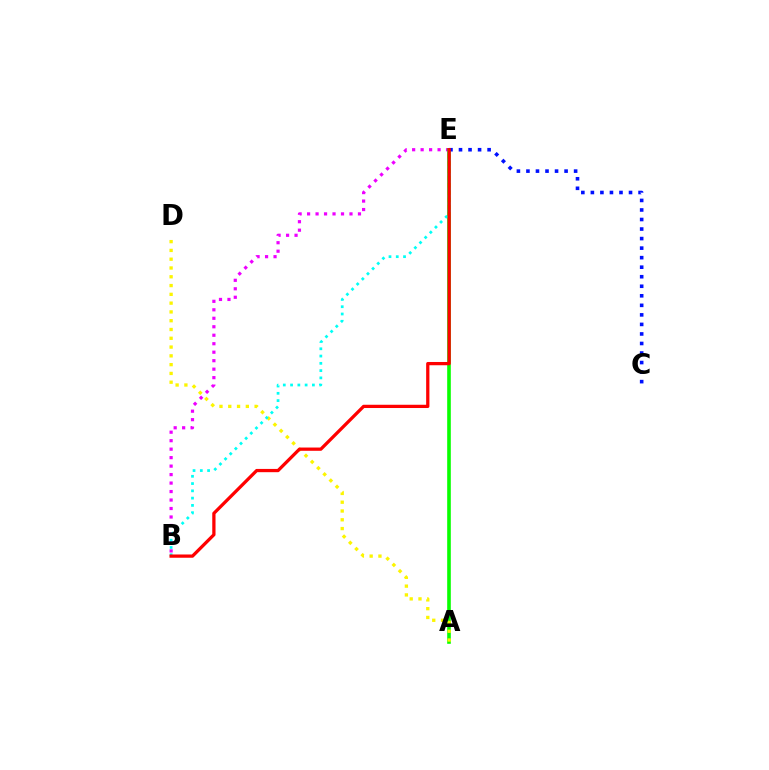{('B', 'E'): [{'color': '#ee00ff', 'line_style': 'dotted', 'thickness': 2.3}, {'color': '#00fff6', 'line_style': 'dotted', 'thickness': 1.98}, {'color': '#ff0000', 'line_style': 'solid', 'thickness': 2.35}], ('A', 'E'): [{'color': '#08ff00', 'line_style': 'solid', 'thickness': 2.6}], ('A', 'D'): [{'color': '#fcf500', 'line_style': 'dotted', 'thickness': 2.39}], ('C', 'E'): [{'color': '#0010ff', 'line_style': 'dotted', 'thickness': 2.59}]}